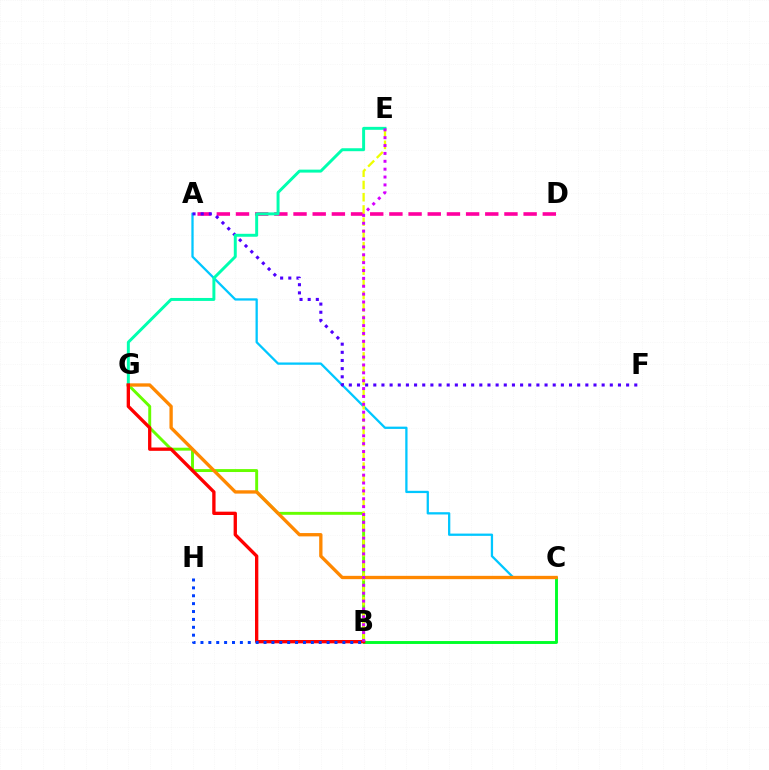{('B', 'G'): [{'color': '#66ff00', 'line_style': 'solid', 'thickness': 2.11}, {'color': '#ff0000', 'line_style': 'solid', 'thickness': 2.4}], ('A', 'D'): [{'color': '#ff00a0', 'line_style': 'dashed', 'thickness': 2.6}], ('A', 'C'): [{'color': '#00c7ff', 'line_style': 'solid', 'thickness': 1.64}], ('A', 'F'): [{'color': '#4f00ff', 'line_style': 'dotted', 'thickness': 2.22}], ('B', 'C'): [{'color': '#00ff27', 'line_style': 'solid', 'thickness': 2.09}], ('C', 'G'): [{'color': '#ff8800', 'line_style': 'solid', 'thickness': 2.39}], ('B', 'E'): [{'color': '#eeff00', 'line_style': 'dashed', 'thickness': 1.66}, {'color': '#d600ff', 'line_style': 'dotted', 'thickness': 2.14}], ('E', 'G'): [{'color': '#00ffaf', 'line_style': 'solid', 'thickness': 2.13}], ('B', 'H'): [{'color': '#003fff', 'line_style': 'dotted', 'thickness': 2.14}]}